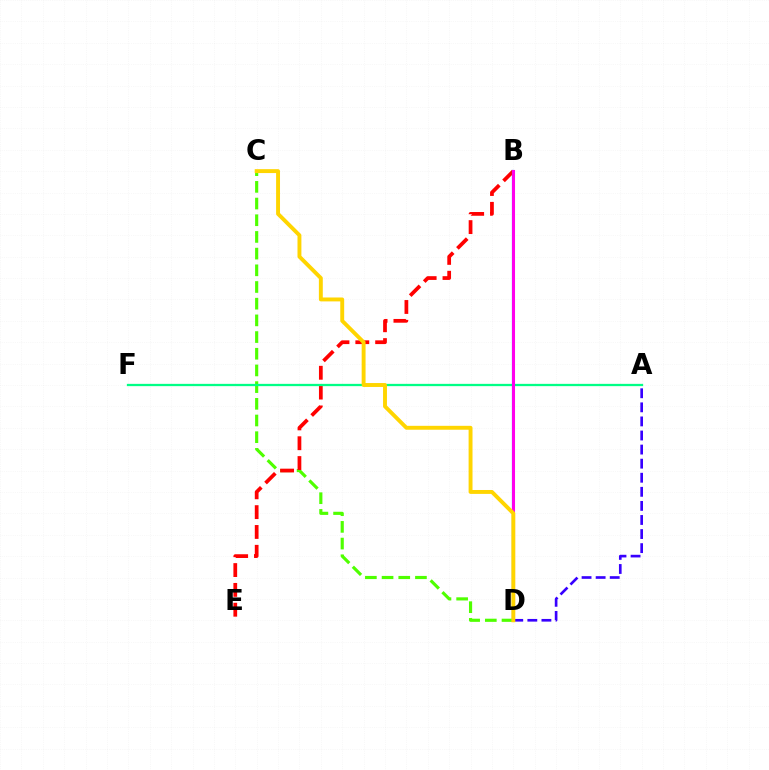{('C', 'D'): [{'color': '#4fff00', 'line_style': 'dashed', 'thickness': 2.27}, {'color': '#ffd500', 'line_style': 'solid', 'thickness': 2.81}], ('B', 'E'): [{'color': '#ff0000', 'line_style': 'dashed', 'thickness': 2.69}], ('A', 'F'): [{'color': '#00ff86', 'line_style': 'solid', 'thickness': 1.64}], ('B', 'D'): [{'color': '#009eff', 'line_style': 'solid', 'thickness': 1.57}, {'color': '#ff00ed', 'line_style': 'solid', 'thickness': 2.2}], ('A', 'D'): [{'color': '#3700ff', 'line_style': 'dashed', 'thickness': 1.91}]}